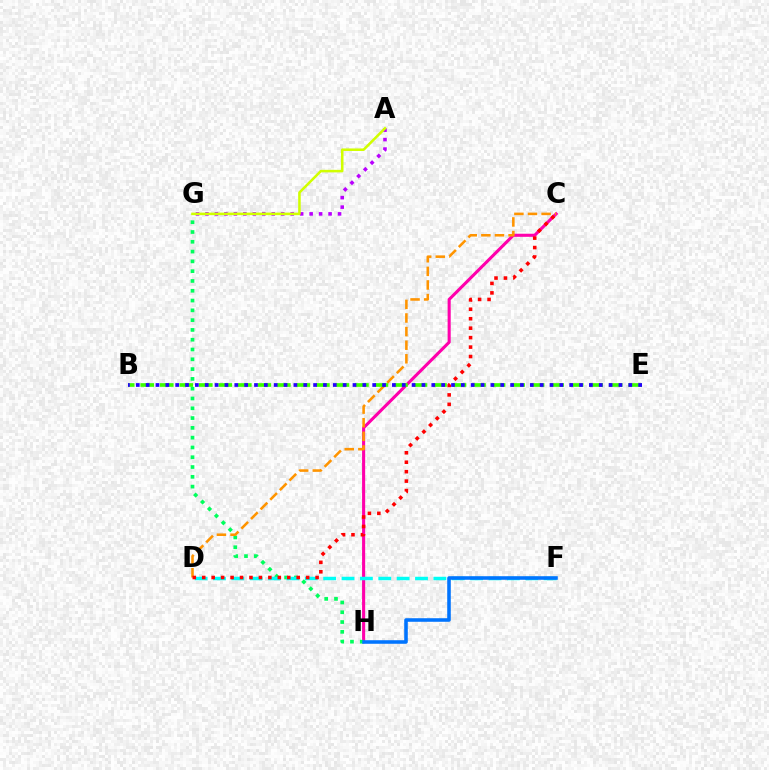{('C', 'H'): [{'color': '#ff00ac', 'line_style': 'solid', 'thickness': 2.22}], ('G', 'H'): [{'color': '#00ff5c', 'line_style': 'dotted', 'thickness': 2.66}], ('A', 'G'): [{'color': '#b900ff', 'line_style': 'dotted', 'thickness': 2.57}, {'color': '#d1ff00', 'line_style': 'solid', 'thickness': 1.84}], ('D', 'F'): [{'color': '#00fff6', 'line_style': 'dashed', 'thickness': 2.5}], ('C', 'D'): [{'color': '#ff9400', 'line_style': 'dashed', 'thickness': 1.85}, {'color': '#ff0000', 'line_style': 'dotted', 'thickness': 2.57}], ('B', 'E'): [{'color': '#3dff00', 'line_style': 'dashed', 'thickness': 2.65}, {'color': '#2500ff', 'line_style': 'dotted', 'thickness': 2.68}], ('F', 'H'): [{'color': '#0074ff', 'line_style': 'solid', 'thickness': 2.57}]}